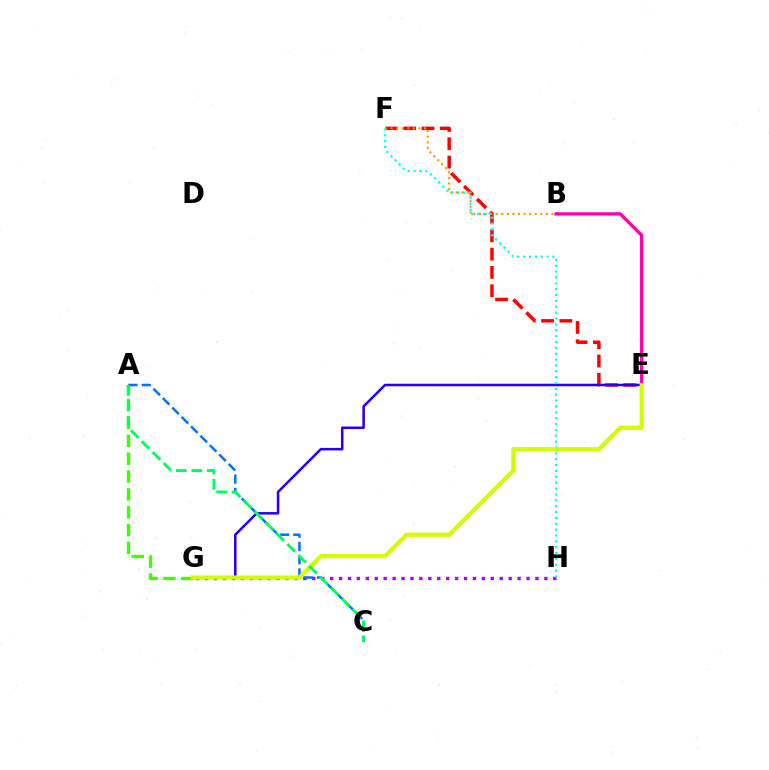{('E', 'F'): [{'color': '#ff0000', 'line_style': 'dashed', 'thickness': 2.49}], ('G', 'H'): [{'color': '#b900ff', 'line_style': 'dotted', 'thickness': 2.43}], ('E', 'G'): [{'color': '#2500ff', 'line_style': 'solid', 'thickness': 1.82}, {'color': '#d1ff00', 'line_style': 'solid', 'thickness': 3.0}], ('B', 'F'): [{'color': '#ff9400', 'line_style': 'dotted', 'thickness': 1.51}], ('B', 'E'): [{'color': '#ff00ac', 'line_style': 'solid', 'thickness': 2.37}], ('A', 'G'): [{'color': '#3dff00', 'line_style': 'dashed', 'thickness': 2.43}], ('F', 'H'): [{'color': '#00fff6', 'line_style': 'dotted', 'thickness': 1.59}], ('A', 'C'): [{'color': '#0074ff', 'line_style': 'dashed', 'thickness': 1.81}, {'color': '#00ff5c', 'line_style': 'dashed', 'thickness': 2.1}]}